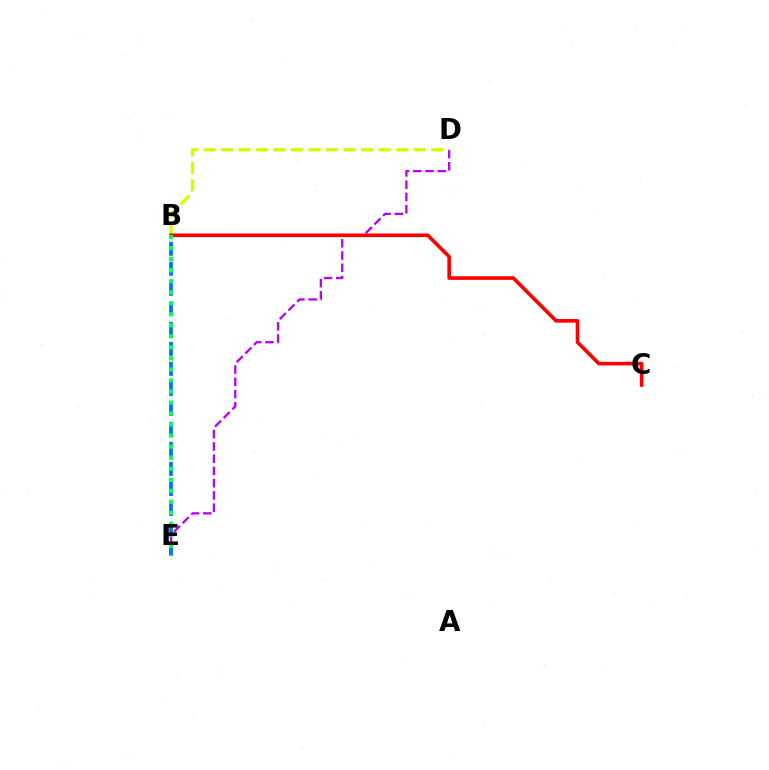{('D', 'E'): [{'color': '#b900ff', 'line_style': 'dashed', 'thickness': 1.66}], ('B', 'D'): [{'color': '#d1ff00', 'line_style': 'dashed', 'thickness': 2.38}], ('B', 'E'): [{'color': '#0074ff', 'line_style': 'dashed', 'thickness': 2.72}, {'color': '#00ff5c', 'line_style': 'dotted', 'thickness': 3.0}], ('B', 'C'): [{'color': '#ff0000', 'line_style': 'solid', 'thickness': 2.62}]}